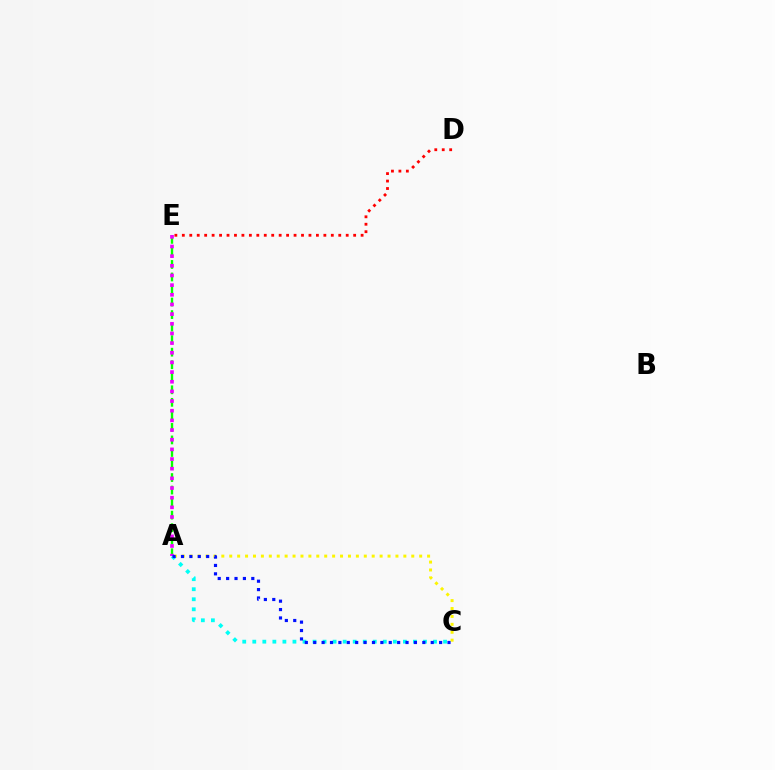{('A', 'C'): [{'color': '#fcf500', 'line_style': 'dotted', 'thickness': 2.15}, {'color': '#00fff6', 'line_style': 'dotted', 'thickness': 2.73}, {'color': '#0010ff', 'line_style': 'dotted', 'thickness': 2.28}], ('A', 'E'): [{'color': '#08ff00', 'line_style': 'dashed', 'thickness': 1.7}, {'color': '#ee00ff', 'line_style': 'dotted', 'thickness': 2.63}], ('D', 'E'): [{'color': '#ff0000', 'line_style': 'dotted', 'thickness': 2.02}]}